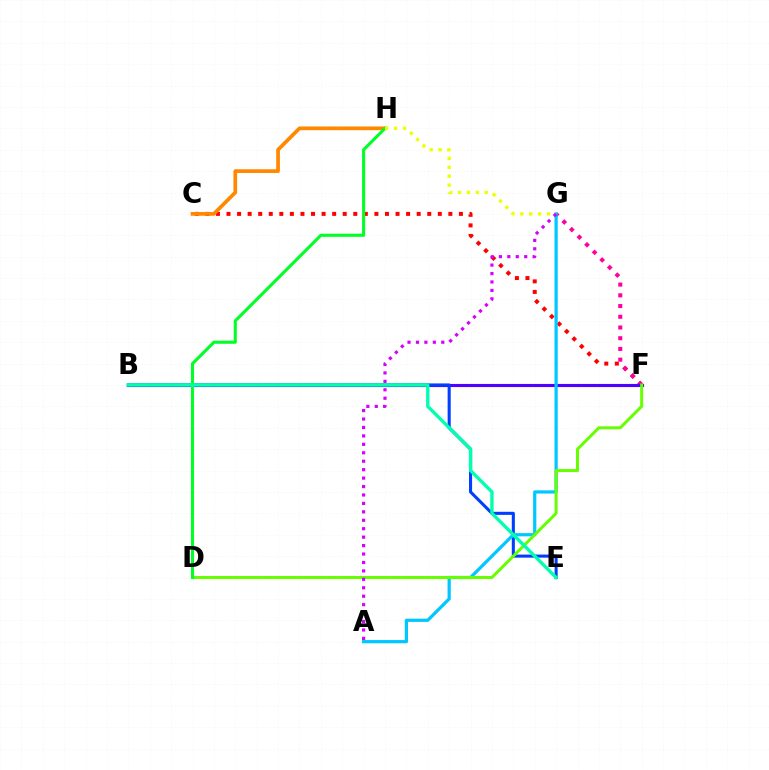{('C', 'F'): [{'color': '#ff0000', 'line_style': 'dotted', 'thickness': 2.87}], ('F', 'G'): [{'color': '#ff00a0', 'line_style': 'dotted', 'thickness': 2.91}], ('B', 'F'): [{'color': '#4f00ff', 'line_style': 'solid', 'thickness': 2.25}], ('B', 'E'): [{'color': '#003fff', 'line_style': 'solid', 'thickness': 2.22}, {'color': '#00ffaf', 'line_style': 'solid', 'thickness': 2.41}], ('A', 'G'): [{'color': '#00c7ff', 'line_style': 'solid', 'thickness': 2.32}, {'color': '#d600ff', 'line_style': 'dotted', 'thickness': 2.29}], ('C', 'H'): [{'color': '#ff8800', 'line_style': 'solid', 'thickness': 2.67}], ('D', 'F'): [{'color': '#66ff00', 'line_style': 'solid', 'thickness': 2.15}], ('D', 'H'): [{'color': '#00ff27', 'line_style': 'solid', 'thickness': 2.22}], ('G', 'H'): [{'color': '#eeff00', 'line_style': 'dotted', 'thickness': 2.42}]}